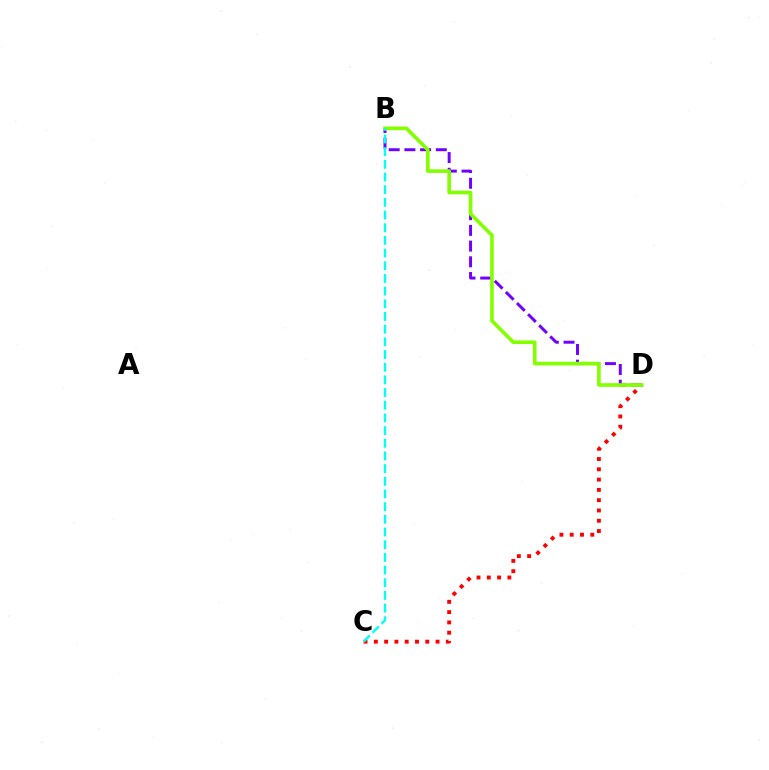{('C', 'D'): [{'color': '#ff0000', 'line_style': 'dotted', 'thickness': 2.8}], ('B', 'D'): [{'color': '#7200ff', 'line_style': 'dashed', 'thickness': 2.13}, {'color': '#84ff00', 'line_style': 'solid', 'thickness': 2.61}], ('B', 'C'): [{'color': '#00fff6', 'line_style': 'dashed', 'thickness': 1.72}]}